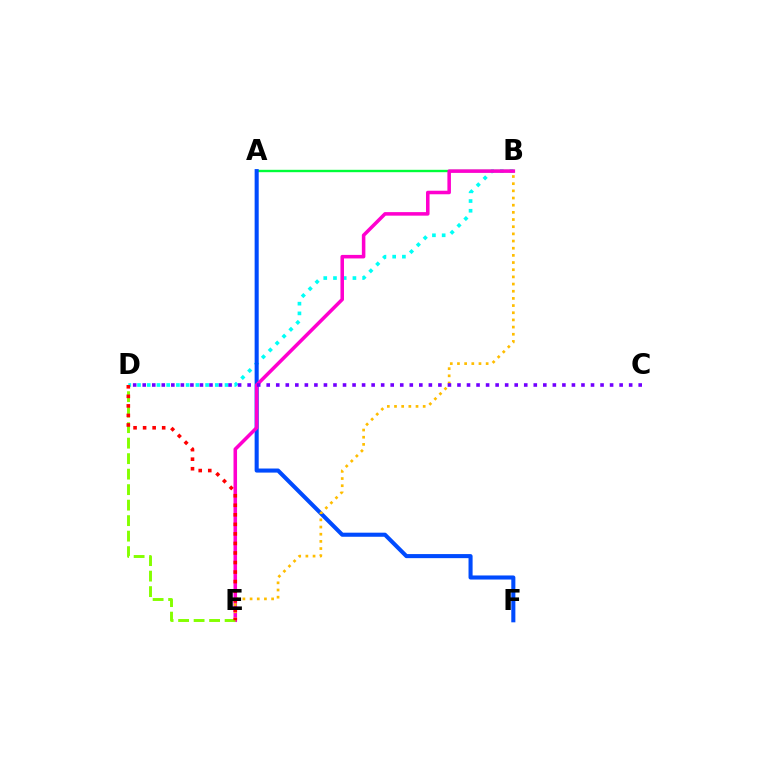{('B', 'D'): [{'color': '#00fff6', 'line_style': 'dotted', 'thickness': 2.64}], ('A', 'B'): [{'color': '#00ff39', 'line_style': 'solid', 'thickness': 1.71}], ('A', 'F'): [{'color': '#004bff', 'line_style': 'solid', 'thickness': 2.93}], ('B', 'E'): [{'color': '#ff00cf', 'line_style': 'solid', 'thickness': 2.55}, {'color': '#ffbd00', 'line_style': 'dotted', 'thickness': 1.95}], ('D', 'E'): [{'color': '#84ff00', 'line_style': 'dashed', 'thickness': 2.11}, {'color': '#ff0000', 'line_style': 'dotted', 'thickness': 2.59}], ('C', 'D'): [{'color': '#7200ff', 'line_style': 'dotted', 'thickness': 2.59}]}